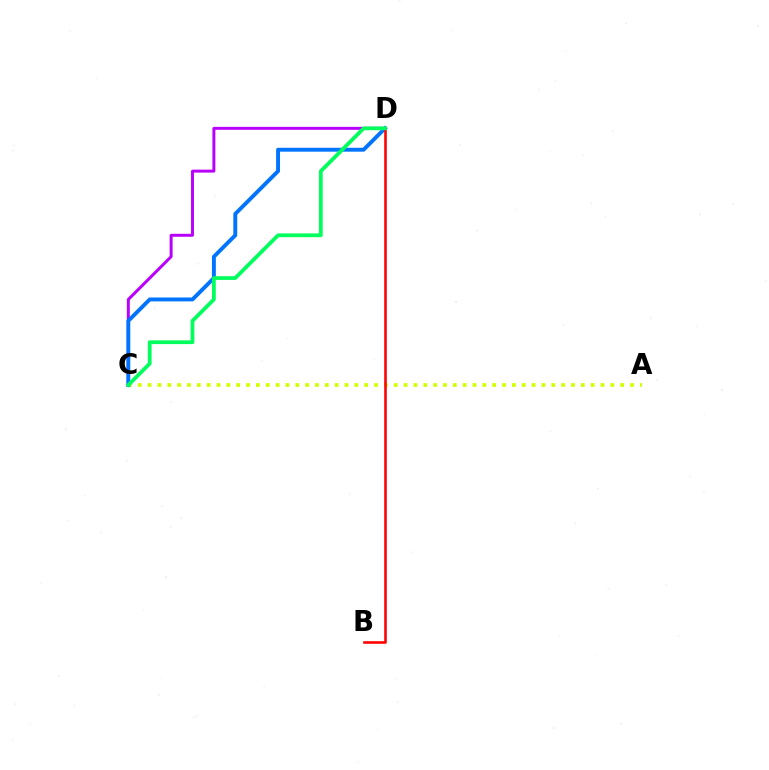{('C', 'D'): [{'color': '#b900ff', 'line_style': 'solid', 'thickness': 2.13}, {'color': '#0074ff', 'line_style': 'solid', 'thickness': 2.81}, {'color': '#00ff5c', 'line_style': 'solid', 'thickness': 2.71}], ('A', 'C'): [{'color': '#d1ff00', 'line_style': 'dotted', 'thickness': 2.68}], ('B', 'D'): [{'color': '#ff0000', 'line_style': 'solid', 'thickness': 1.86}]}